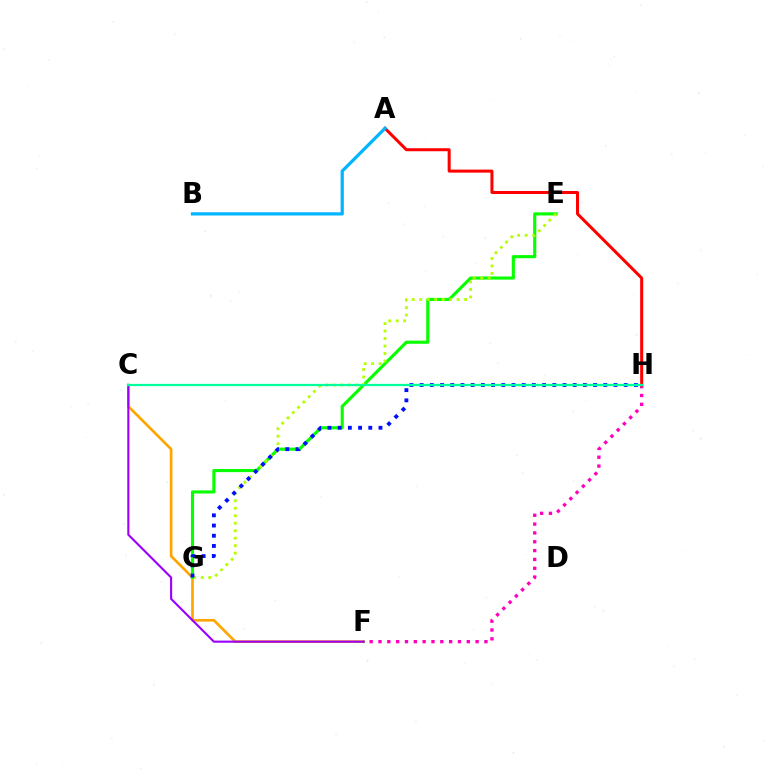{('C', 'F'): [{'color': '#ffa500', 'line_style': 'solid', 'thickness': 1.93}, {'color': '#9b00ff', 'line_style': 'solid', 'thickness': 1.52}], ('F', 'H'): [{'color': '#ff00bd', 'line_style': 'dotted', 'thickness': 2.4}], ('E', 'G'): [{'color': '#08ff00', 'line_style': 'solid', 'thickness': 2.25}, {'color': '#b3ff00', 'line_style': 'dotted', 'thickness': 2.03}], ('A', 'H'): [{'color': '#ff0000', 'line_style': 'solid', 'thickness': 2.17}], ('G', 'H'): [{'color': '#0010ff', 'line_style': 'dotted', 'thickness': 2.77}], ('A', 'B'): [{'color': '#00b5ff', 'line_style': 'solid', 'thickness': 2.33}], ('C', 'H'): [{'color': '#00ff9d', 'line_style': 'solid', 'thickness': 1.62}]}